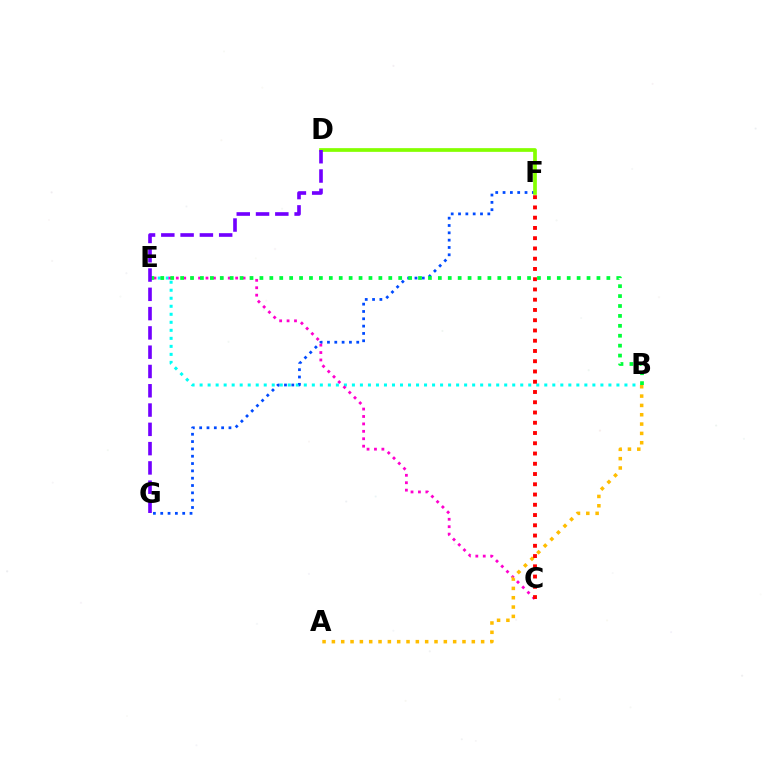{('B', 'E'): [{'color': '#00fff6', 'line_style': 'dotted', 'thickness': 2.18}, {'color': '#00ff39', 'line_style': 'dotted', 'thickness': 2.69}], ('F', 'G'): [{'color': '#004bff', 'line_style': 'dotted', 'thickness': 1.99}], ('D', 'F'): [{'color': '#84ff00', 'line_style': 'solid', 'thickness': 2.67}], ('C', 'E'): [{'color': '#ff00cf', 'line_style': 'dotted', 'thickness': 2.02}], ('A', 'B'): [{'color': '#ffbd00', 'line_style': 'dotted', 'thickness': 2.53}], ('C', 'F'): [{'color': '#ff0000', 'line_style': 'dotted', 'thickness': 2.79}], ('D', 'G'): [{'color': '#7200ff', 'line_style': 'dashed', 'thickness': 2.62}]}